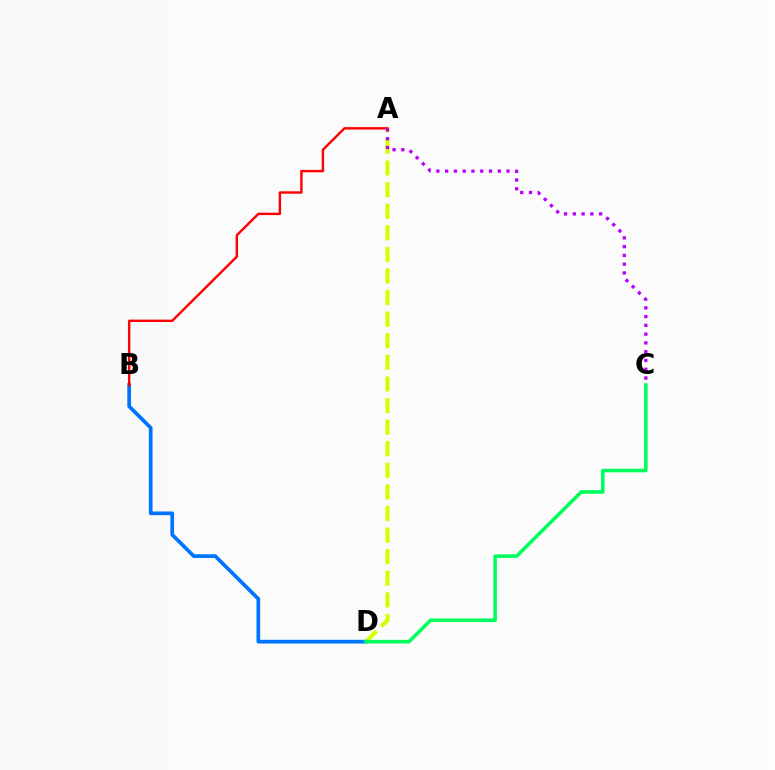{('A', 'D'): [{'color': '#d1ff00', 'line_style': 'dashed', 'thickness': 2.93}], ('B', 'D'): [{'color': '#0074ff', 'line_style': 'solid', 'thickness': 2.67}], ('A', 'B'): [{'color': '#ff0000', 'line_style': 'solid', 'thickness': 1.74}], ('C', 'D'): [{'color': '#00ff5c', 'line_style': 'solid', 'thickness': 2.57}], ('A', 'C'): [{'color': '#b900ff', 'line_style': 'dotted', 'thickness': 2.38}]}